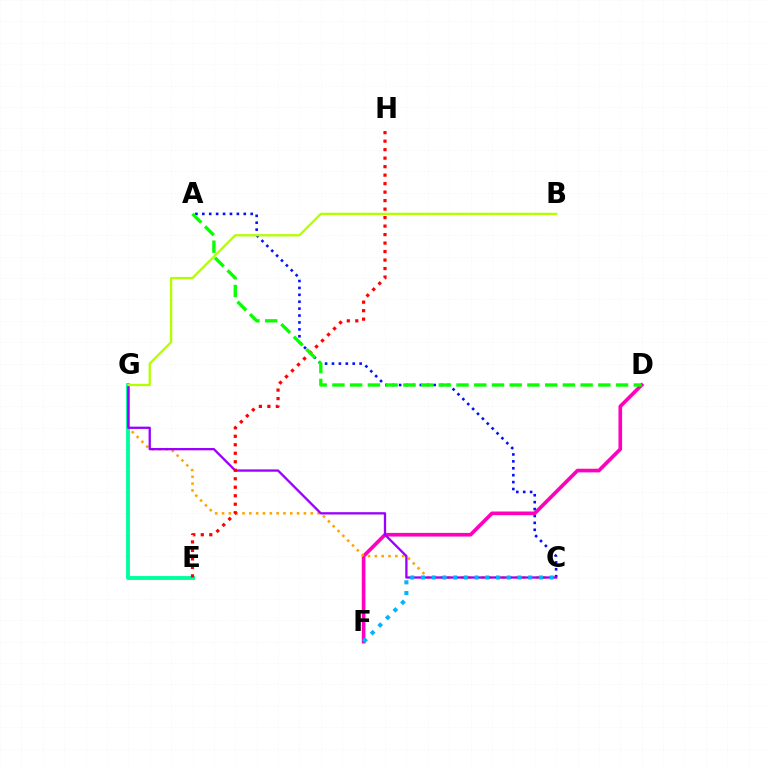{('A', 'C'): [{'color': '#0010ff', 'line_style': 'dotted', 'thickness': 1.88}], ('E', 'G'): [{'color': '#00ff9d', 'line_style': 'solid', 'thickness': 2.79}], ('D', 'F'): [{'color': '#ff00bd', 'line_style': 'solid', 'thickness': 2.63}], ('C', 'G'): [{'color': '#ffa500', 'line_style': 'dotted', 'thickness': 1.85}, {'color': '#9b00ff', 'line_style': 'solid', 'thickness': 1.66}], ('E', 'H'): [{'color': '#ff0000', 'line_style': 'dotted', 'thickness': 2.31}], ('C', 'F'): [{'color': '#00b5ff', 'line_style': 'dotted', 'thickness': 2.91}], ('B', 'G'): [{'color': '#b3ff00', 'line_style': 'solid', 'thickness': 1.67}], ('A', 'D'): [{'color': '#08ff00', 'line_style': 'dashed', 'thickness': 2.41}]}